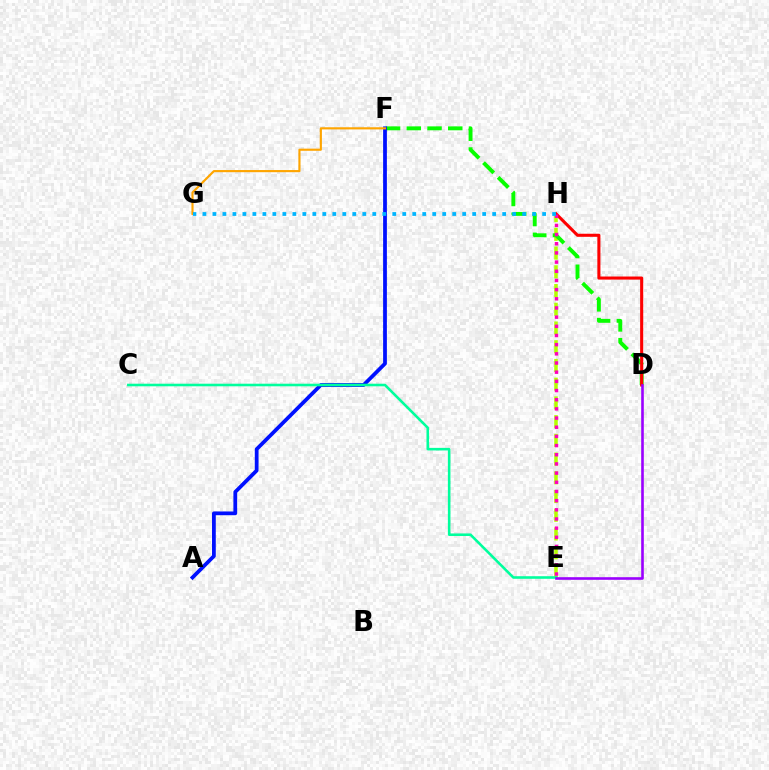{('E', 'H'): [{'color': '#b3ff00', 'line_style': 'dashed', 'thickness': 2.54}, {'color': '#ff00bd', 'line_style': 'dotted', 'thickness': 2.49}], ('D', 'F'): [{'color': '#08ff00', 'line_style': 'dashed', 'thickness': 2.82}], ('A', 'F'): [{'color': '#0010ff', 'line_style': 'solid', 'thickness': 2.71}], ('F', 'G'): [{'color': '#ffa500', 'line_style': 'solid', 'thickness': 1.54}], ('C', 'E'): [{'color': '#00ff9d', 'line_style': 'solid', 'thickness': 1.86}], ('D', 'H'): [{'color': '#ff0000', 'line_style': 'solid', 'thickness': 2.21}], ('D', 'E'): [{'color': '#9b00ff', 'line_style': 'solid', 'thickness': 1.88}], ('G', 'H'): [{'color': '#00b5ff', 'line_style': 'dotted', 'thickness': 2.71}]}